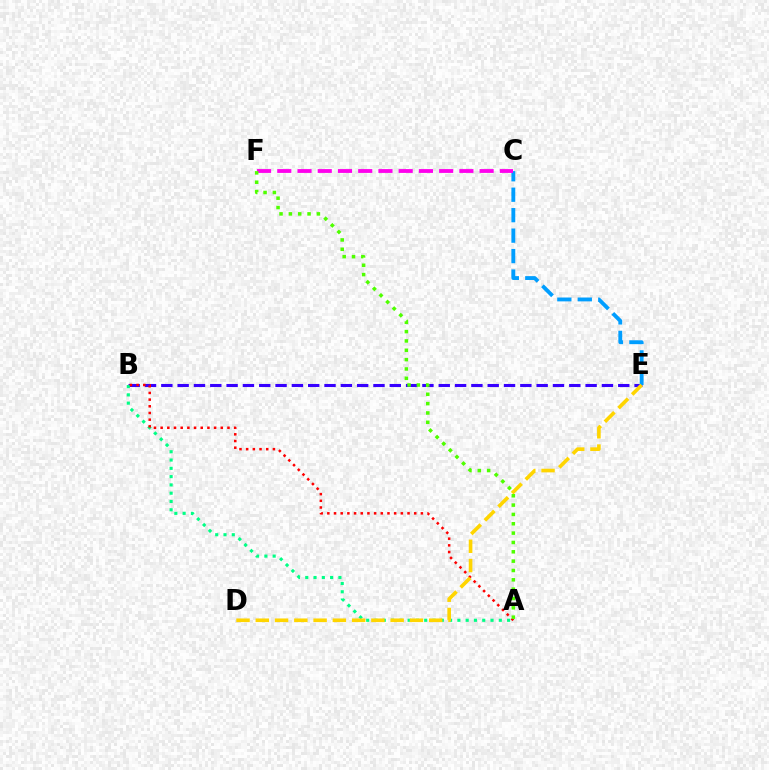{('B', 'E'): [{'color': '#3700ff', 'line_style': 'dashed', 'thickness': 2.22}], ('A', 'B'): [{'color': '#00ff86', 'line_style': 'dotted', 'thickness': 2.25}, {'color': '#ff0000', 'line_style': 'dotted', 'thickness': 1.82}], ('C', 'E'): [{'color': '#009eff', 'line_style': 'dashed', 'thickness': 2.78}], ('C', 'F'): [{'color': '#ff00ed', 'line_style': 'dashed', 'thickness': 2.75}], ('D', 'E'): [{'color': '#ffd500', 'line_style': 'dashed', 'thickness': 2.62}], ('A', 'F'): [{'color': '#4fff00', 'line_style': 'dotted', 'thickness': 2.54}]}